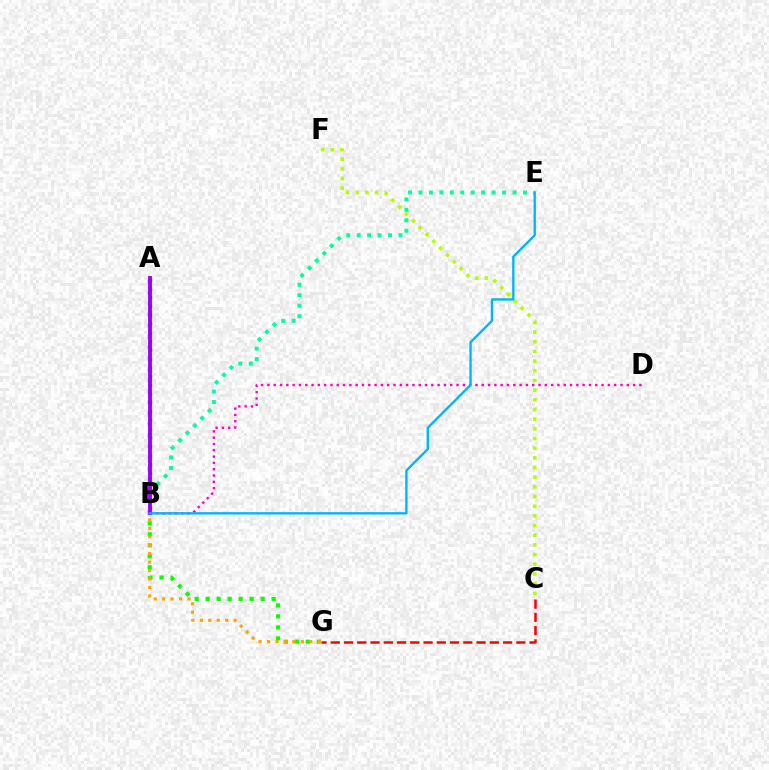{('A', 'G'): [{'color': '#08ff00', 'line_style': 'dotted', 'thickness': 2.99}], ('C', 'G'): [{'color': '#ff0000', 'line_style': 'dashed', 'thickness': 1.8}], ('B', 'D'): [{'color': '#ff00bd', 'line_style': 'dotted', 'thickness': 1.71}], ('A', 'B'): [{'color': '#0010ff', 'line_style': 'dotted', 'thickness': 2.39}, {'color': '#9b00ff', 'line_style': 'solid', 'thickness': 2.78}], ('C', 'F'): [{'color': '#b3ff00', 'line_style': 'dotted', 'thickness': 2.63}], ('B', 'G'): [{'color': '#ffa500', 'line_style': 'dotted', 'thickness': 2.3}], ('B', 'E'): [{'color': '#00ff9d', 'line_style': 'dotted', 'thickness': 2.84}, {'color': '#00b5ff', 'line_style': 'solid', 'thickness': 1.71}]}